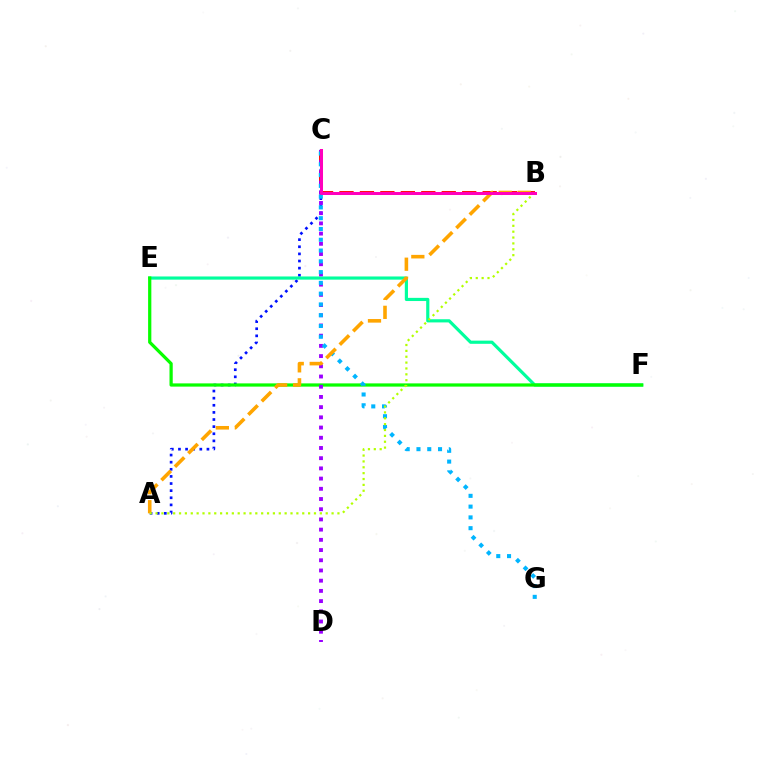{('A', 'C'): [{'color': '#0010ff', 'line_style': 'dotted', 'thickness': 1.93}], ('E', 'F'): [{'color': '#00ff9d', 'line_style': 'solid', 'thickness': 2.28}, {'color': '#08ff00', 'line_style': 'solid', 'thickness': 2.33}], ('B', 'C'): [{'color': '#ff0000', 'line_style': 'dashed', 'thickness': 2.78}, {'color': '#ff00bd', 'line_style': 'solid', 'thickness': 2.16}], ('C', 'D'): [{'color': '#9b00ff', 'line_style': 'dotted', 'thickness': 2.77}], ('C', 'G'): [{'color': '#00b5ff', 'line_style': 'dotted', 'thickness': 2.93}], ('A', 'B'): [{'color': '#ffa500', 'line_style': 'dashed', 'thickness': 2.58}, {'color': '#b3ff00', 'line_style': 'dotted', 'thickness': 1.59}]}